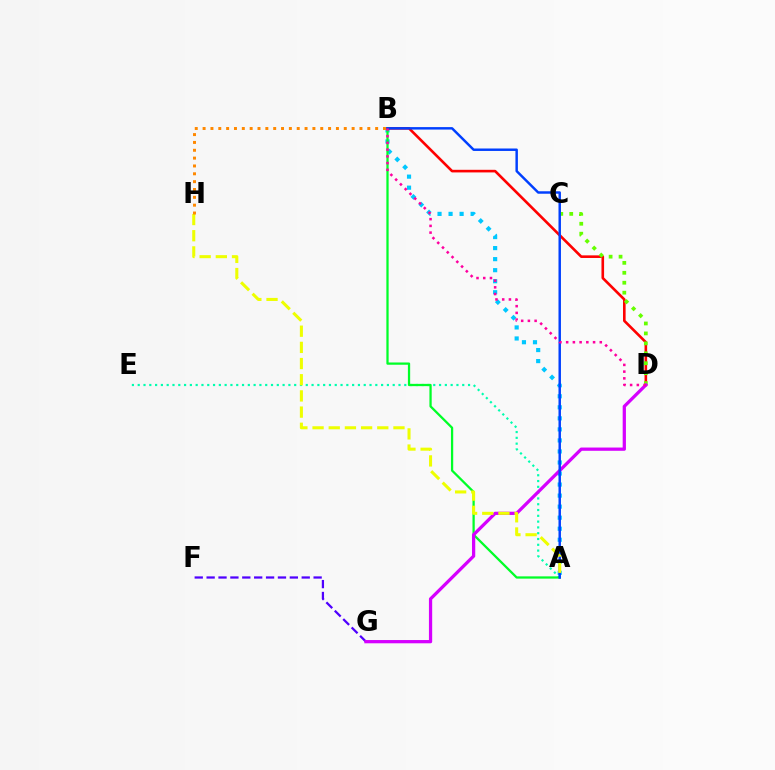{('A', 'B'): [{'color': '#00c7ff', 'line_style': 'dotted', 'thickness': 3.0}, {'color': '#00ff27', 'line_style': 'solid', 'thickness': 1.63}, {'color': '#003fff', 'line_style': 'solid', 'thickness': 1.77}], ('B', 'D'): [{'color': '#ff0000', 'line_style': 'solid', 'thickness': 1.88}, {'color': '#ff00a0', 'line_style': 'dotted', 'thickness': 1.83}], ('A', 'E'): [{'color': '#00ffaf', 'line_style': 'dotted', 'thickness': 1.57}], ('F', 'G'): [{'color': '#4f00ff', 'line_style': 'dashed', 'thickness': 1.62}], ('C', 'D'): [{'color': '#66ff00', 'line_style': 'dotted', 'thickness': 2.7}], ('D', 'G'): [{'color': '#d600ff', 'line_style': 'solid', 'thickness': 2.34}], ('A', 'H'): [{'color': '#eeff00', 'line_style': 'dashed', 'thickness': 2.2}], ('B', 'H'): [{'color': '#ff8800', 'line_style': 'dotted', 'thickness': 2.13}]}